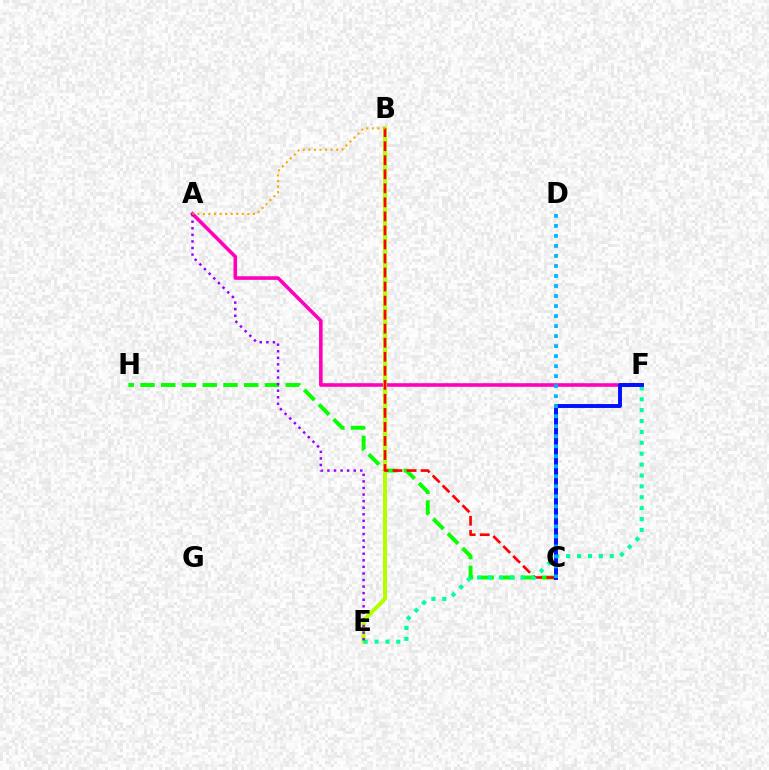{('A', 'F'): [{'color': '#ff00bd', 'line_style': 'solid', 'thickness': 2.58}], ('C', 'H'): [{'color': '#08ff00', 'line_style': 'dashed', 'thickness': 2.82}], ('B', 'E'): [{'color': '#b3ff00', 'line_style': 'solid', 'thickness': 2.92}], ('B', 'C'): [{'color': '#ff0000', 'line_style': 'dashed', 'thickness': 1.91}], ('E', 'F'): [{'color': '#00ff9d', 'line_style': 'dotted', 'thickness': 2.96}], ('C', 'F'): [{'color': '#0010ff', 'line_style': 'solid', 'thickness': 2.83}], ('A', 'E'): [{'color': '#9b00ff', 'line_style': 'dotted', 'thickness': 1.79}], ('A', 'B'): [{'color': '#ffa500', 'line_style': 'dotted', 'thickness': 1.51}], ('C', 'D'): [{'color': '#00b5ff', 'line_style': 'dotted', 'thickness': 2.72}]}